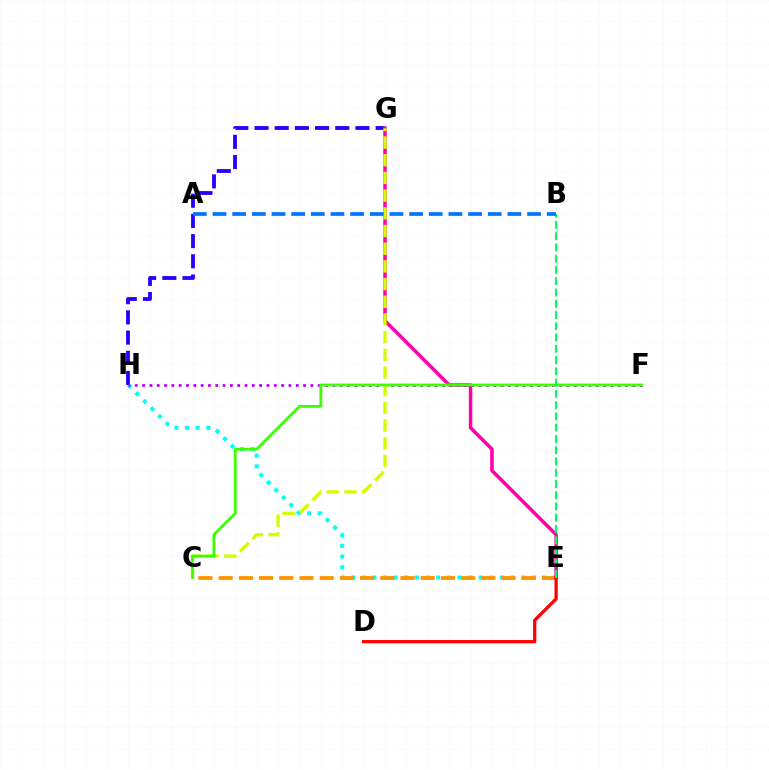{('E', 'H'): [{'color': '#00fff6', 'line_style': 'dotted', 'thickness': 2.89}], ('C', 'E'): [{'color': '#ff9400', 'line_style': 'dashed', 'thickness': 2.74}], ('G', 'H'): [{'color': '#2500ff', 'line_style': 'dashed', 'thickness': 2.74}], ('E', 'G'): [{'color': '#ff00ac', 'line_style': 'solid', 'thickness': 2.52}], ('F', 'H'): [{'color': '#b900ff', 'line_style': 'dotted', 'thickness': 1.99}], ('D', 'E'): [{'color': '#ff0000', 'line_style': 'solid', 'thickness': 2.34}], ('C', 'G'): [{'color': '#d1ff00', 'line_style': 'dashed', 'thickness': 2.4}], ('C', 'F'): [{'color': '#3dff00', 'line_style': 'solid', 'thickness': 2.03}], ('B', 'E'): [{'color': '#00ff5c', 'line_style': 'dashed', 'thickness': 1.53}], ('A', 'B'): [{'color': '#0074ff', 'line_style': 'dashed', 'thickness': 2.67}]}